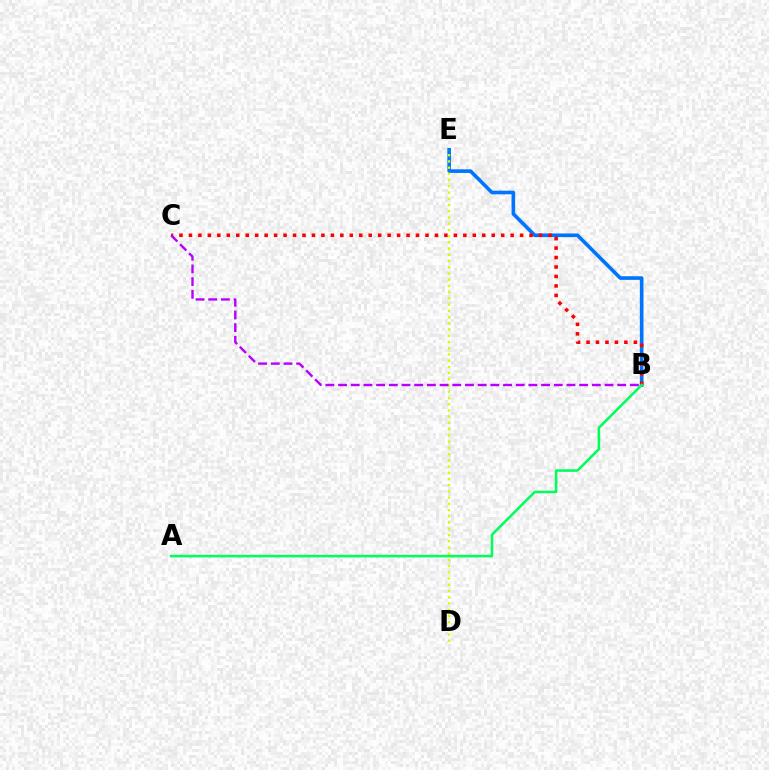{('B', 'E'): [{'color': '#0074ff', 'line_style': 'solid', 'thickness': 2.61}], ('B', 'C'): [{'color': '#ff0000', 'line_style': 'dotted', 'thickness': 2.57}, {'color': '#b900ff', 'line_style': 'dashed', 'thickness': 1.72}], ('D', 'E'): [{'color': '#d1ff00', 'line_style': 'dotted', 'thickness': 1.69}], ('A', 'B'): [{'color': '#00ff5c', 'line_style': 'solid', 'thickness': 1.85}]}